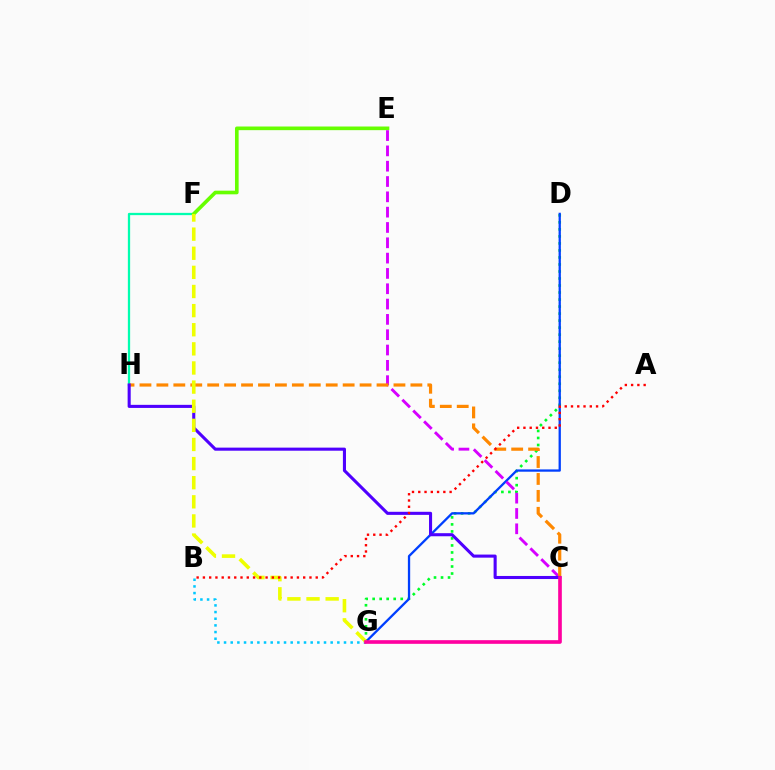{('F', 'H'): [{'color': '#00ffaf', 'line_style': 'solid', 'thickness': 1.64}], ('E', 'F'): [{'color': '#66ff00', 'line_style': 'solid', 'thickness': 2.62}], ('D', 'G'): [{'color': '#00ff27', 'line_style': 'dotted', 'thickness': 1.91}, {'color': '#003fff', 'line_style': 'solid', 'thickness': 1.65}], ('C', 'E'): [{'color': '#d600ff', 'line_style': 'dashed', 'thickness': 2.08}], ('C', 'H'): [{'color': '#ff8800', 'line_style': 'dashed', 'thickness': 2.3}, {'color': '#4f00ff', 'line_style': 'solid', 'thickness': 2.22}], ('B', 'G'): [{'color': '#00c7ff', 'line_style': 'dotted', 'thickness': 1.81}], ('F', 'G'): [{'color': '#eeff00', 'line_style': 'dashed', 'thickness': 2.6}], ('A', 'B'): [{'color': '#ff0000', 'line_style': 'dotted', 'thickness': 1.7}], ('C', 'G'): [{'color': '#ff00a0', 'line_style': 'solid', 'thickness': 2.63}]}